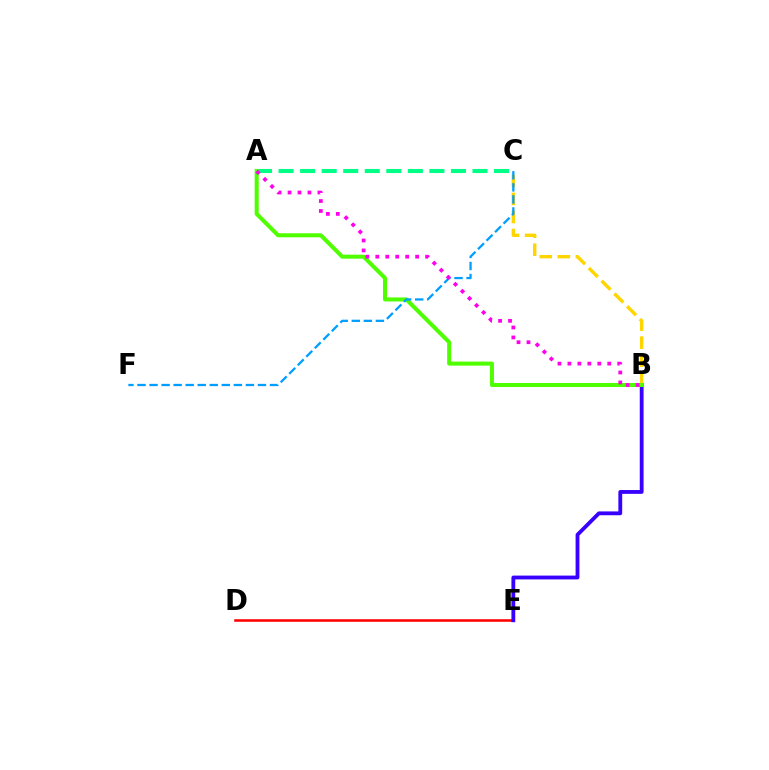{('B', 'C'): [{'color': '#ffd500', 'line_style': 'dashed', 'thickness': 2.45}], ('D', 'E'): [{'color': '#ff0000', 'line_style': 'solid', 'thickness': 1.84}], ('A', 'C'): [{'color': '#00ff86', 'line_style': 'dashed', 'thickness': 2.93}], ('B', 'E'): [{'color': '#3700ff', 'line_style': 'solid', 'thickness': 2.75}], ('A', 'B'): [{'color': '#4fff00', 'line_style': 'solid', 'thickness': 2.9}, {'color': '#ff00ed', 'line_style': 'dotted', 'thickness': 2.71}], ('C', 'F'): [{'color': '#009eff', 'line_style': 'dashed', 'thickness': 1.64}]}